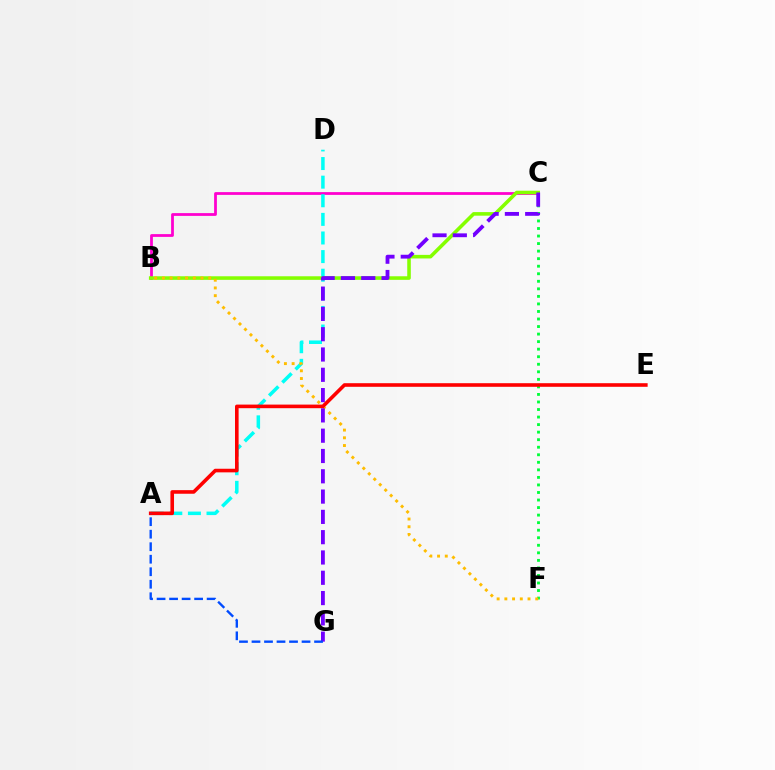{('C', 'F'): [{'color': '#00ff39', 'line_style': 'dotted', 'thickness': 2.05}], ('B', 'C'): [{'color': '#ff00cf', 'line_style': 'solid', 'thickness': 2.0}, {'color': '#84ff00', 'line_style': 'solid', 'thickness': 2.57}], ('A', 'D'): [{'color': '#00fff6', 'line_style': 'dashed', 'thickness': 2.53}], ('B', 'F'): [{'color': '#ffbd00', 'line_style': 'dotted', 'thickness': 2.1}], ('A', 'E'): [{'color': '#ff0000', 'line_style': 'solid', 'thickness': 2.59}], ('C', 'G'): [{'color': '#7200ff', 'line_style': 'dashed', 'thickness': 2.76}], ('A', 'G'): [{'color': '#004bff', 'line_style': 'dashed', 'thickness': 1.7}]}